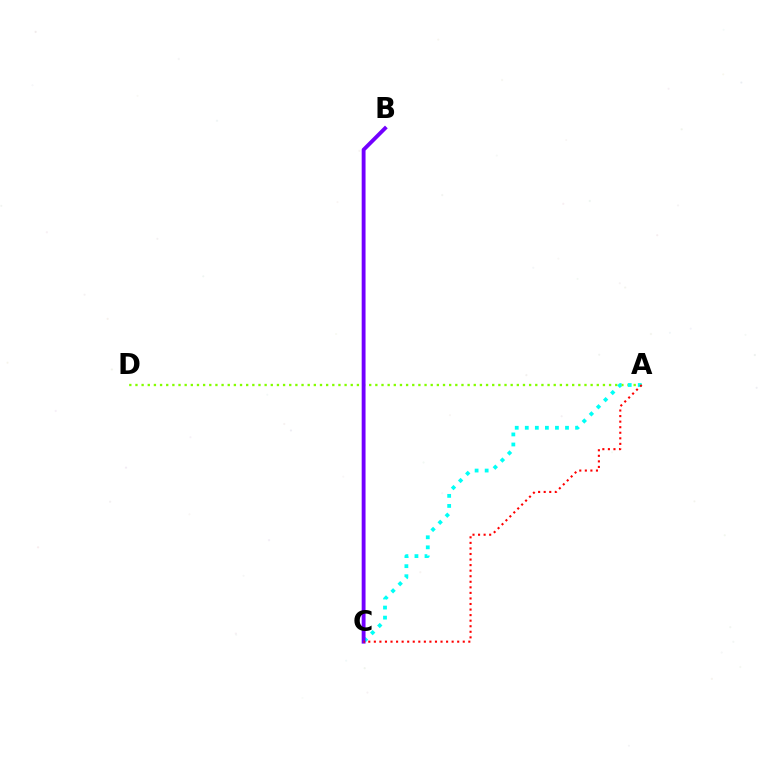{('A', 'D'): [{'color': '#84ff00', 'line_style': 'dotted', 'thickness': 1.67}], ('A', 'C'): [{'color': '#00fff6', 'line_style': 'dotted', 'thickness': 2.73}, {'color': '#ff0000', 'line_style': 'dotted', 'thickness': 1.51}], ('B', 'C'): [{'color': '#7200ff', 'line_style': 'solid', 'thickness': 2.77}]}